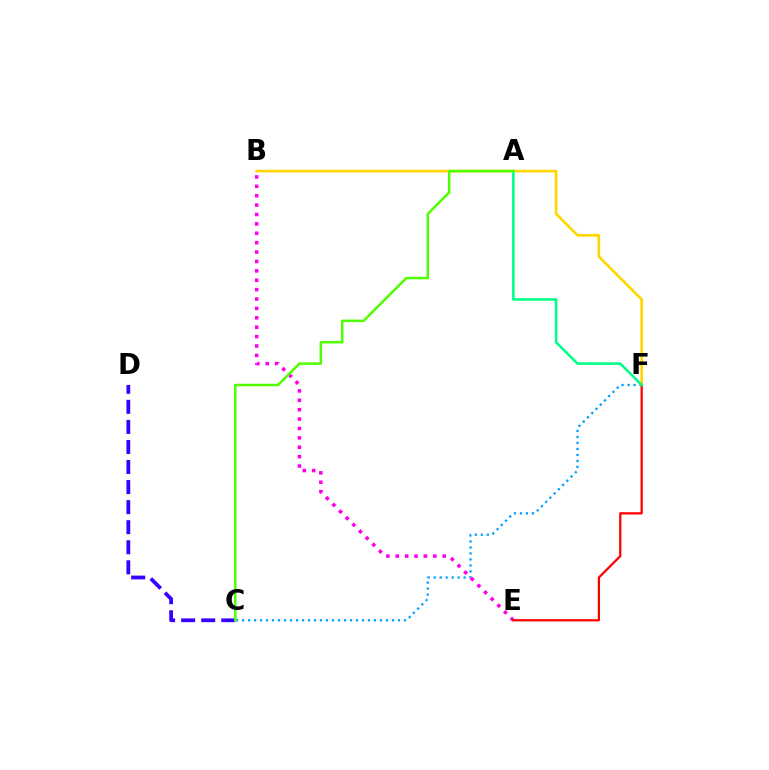{('C', 'F'): [{'color': '#009eff', 'line_style': 'dotted', 'thickness': 1.63}], ('B', 'E'): [{'color': '#ff00ed', 'line_style': 'dotted', 'thickness': 2.55}], ('B', 'F'): [{'color': '#ffd500', 'line_style': 'solid', 'thickness': 1.9}], ('E', 'F'): [{'color': '#ff0000', 'line_style': 'solid', 'thickness': 1.63}], ('C', 'D'): [{'color': '#3700ff', 'line_style': 'dashed', 'thickness': 2.72}], ('A', 'F'): [{'color': '#00ff86', 'line_style': 'solid', 'thickness': 1.84}], ('A', 'C'): [{'color': '#4fff00', 'line_style': 'solid', 'thickness': 1.81}]}